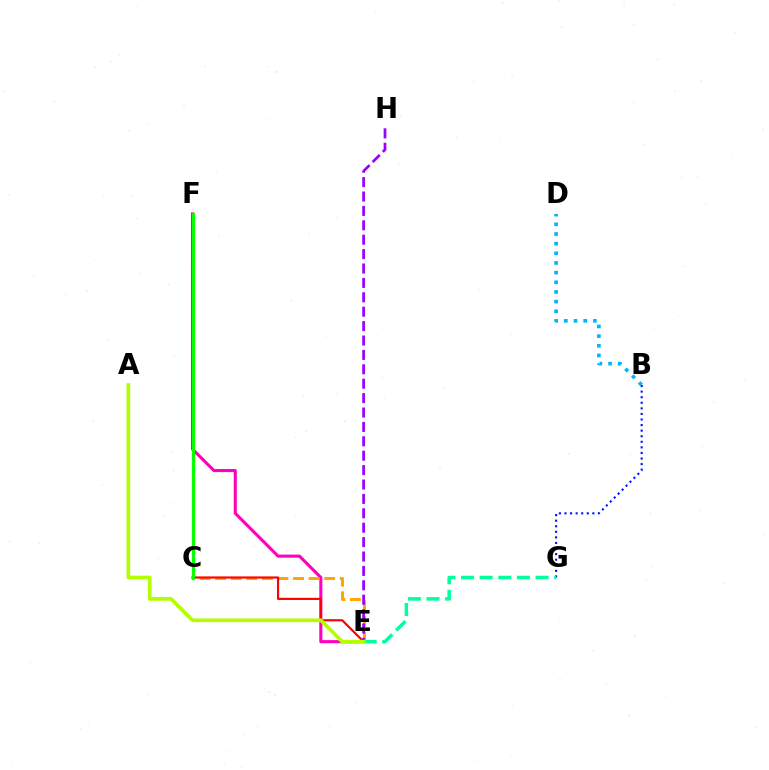{('B', 'G'): [{'color': '#0010ff', 'line_style': 'dotted', 'thickness': 1.51}], ('E', 'F'): [{'color': '#ff00bd', 'line_style': 'solid', 'thickness': 2.22}], ('C', 'E'): [{'color': '#ffa500', 'line_style': 'dashed', 'thickness': 2.11}, {'color': '#ff0000', 'line_style': 'solid', 'thickness': 1.56}], ('E', 'H'): [{'color': '#9b00ff', 'line_style': 'dashed', 'thickness': 1.96}], ('B', 'D'): [{'color': '#00b5ff', 'line_style': 'dotted', 'thickness': 2.63}], ('C', 'F'): [{'color': '#08ff00', 'line_style': 'solid', 'thickness': 2.3}], ('E', 'G'): [{'color': '#00ff9d', 'line_style': 'dashed', 'thickness': 2.53}], ('A', 'E'): [{'color': '#b3ff00', 'line_style': 'solid', 'thickness': 2.65}]}